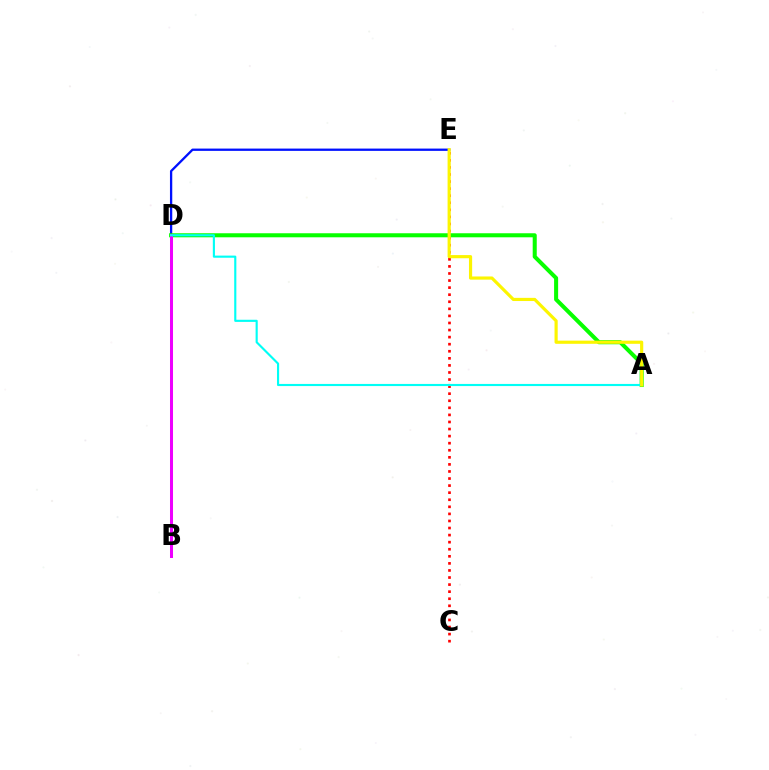{('D', 'E'): [{'color': '#0010ff', 'line_style': 'solid', 'thickness': 1.65}], ('C', 'E'): [{'color': '#ff0000', 'line_style': 'dotted', 'thickness': 1.92}], ('A', 'D'): [{'color': '#08ff00', 'line_style': 'solid', 'thickness': 2.91}, {'color': '#00fff6', 'line_style': 'solid', 'thickness': 1.54}], ('B', 'D'): [{'color': '#ee00ff', 'line_style': 'solid', 'thickness': 2.17}], ('A', 'E'): [{'color': '#fcf500', 'line_style': 'solid', 'thickness': 2.28}]}